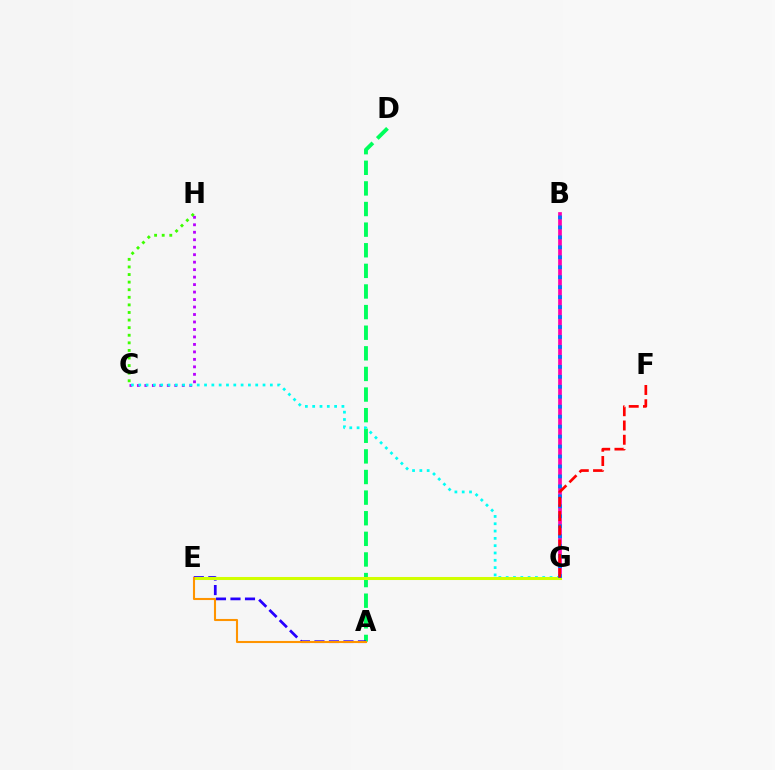{('C', 'H'): [{'color': '#3dff00', 'line_style': 'dotted', 'thickness': 2.06}, {'color': '#b900ff', 'line_style': 'dotted', 'thickness': 2.03}], ('A', 'D'): [{'color': '#00ff5c', 'line_style': 'dashed', 'thickness': 2.8}], ('B', 'G'): [{'color': '#ff00ac', 'line_style': 'solid', 'thickness': 2.67}, {'color': '#0074ff', 'line_style': 'dotted', 'thickness': 2.71}], ('A', 'E'): [{'color': '#2500ff', 'line_style': 'dashed', 'thickness': 1.97}, {'color': '#ff9400', 'line_style': 'solid', 'thickness': 1.5}], ('C', 'G'): [{'color': '#00fff6', 'line_style': 'dotted', 'thickness': 1.99}], ('E', 'G'): [{'color': '#d1ff00', 'line_style': 'solid', 'thickness': 2.19}], ('F', 'G'): [{'color': '#ff0000', 'line_style': 'dashed', 'thickness': 1.94}]}